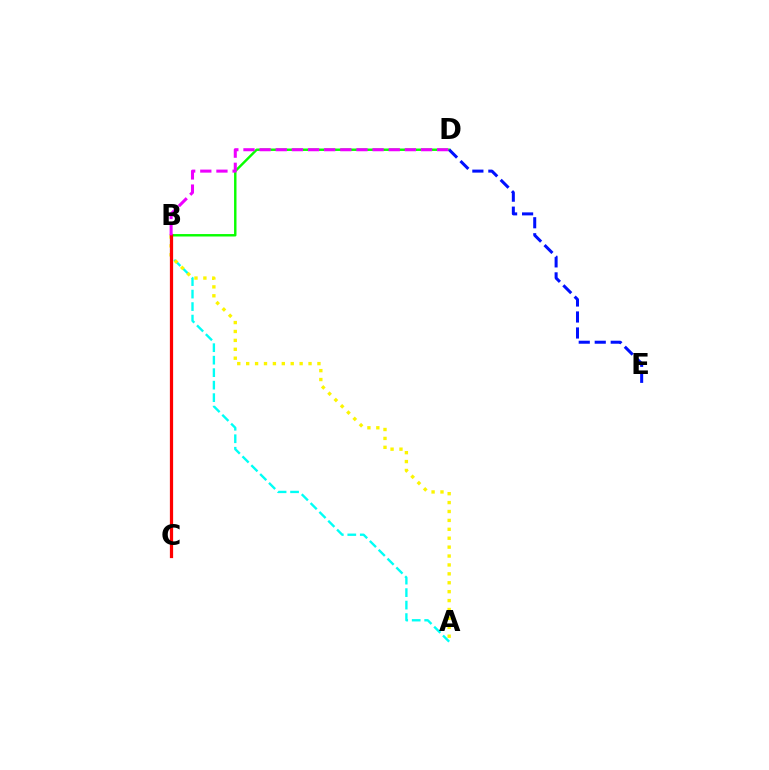{('B', 'D'): [{'color': '#08ff00', 'line_style': 'solid', 'thickness': 1.75}, {'color': '#ee00ff', 'line_style': 'dashed', 'thickness': 2.19}], ('A', 'B'): [{'color': '#00fff6', 'line_style': 'dashed', 'thickness': 1.7}, {'color': '#fcf500', 'line_style': 'dotted', 'thickness': 2.42}], ('D', 'E'): [{'color': '#0010ff', 'line_style': 'dashed', 'thickness': 2.17}], ('B', 'C'): [{'color': '#ff0000', 'line_style': 'solid', 'thickness': 2.33}]}